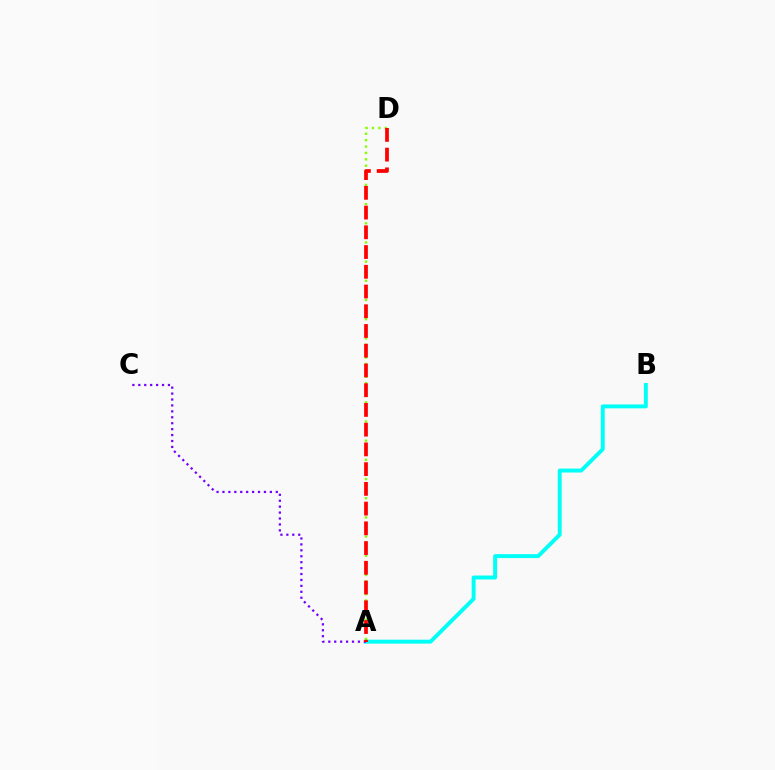{('A', 'B'): [{'color': '#00fff6', 'line_style': 'solid', 'thickness': 2.83}], ('A', 'D'): [{'color': '#84ff00', 'line_style': 'dotted', 'thickness': 1.74}, {'color': '#ff0000', 'line_style': 'dashed', 'thickness': 2.68}], ('A', 'C'): [{'color': '#7200ff', 'line_style': 'dotted', 'thickness': 1.61}]}